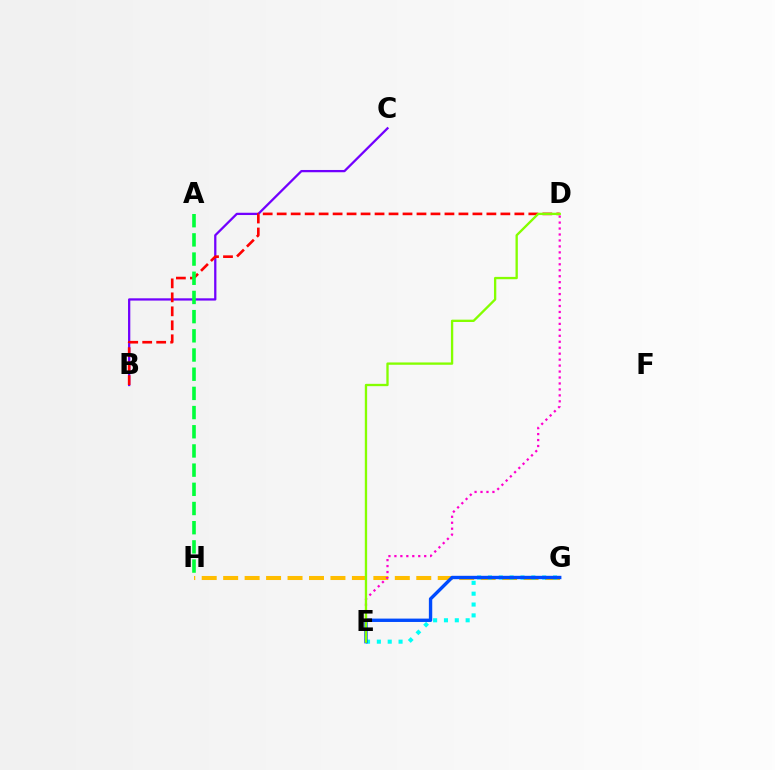{('B', 'C'): [{'color': '#7200ff', 'line_style': 'solid', 'thickness': 1.63}], ('G', 'H'): [{'color': '#ffbd00', 'line_style': 'dashed', 'thickness': 2.91}], ('D', 'E'): [{'color': '#ff00cf', 'line_style': 'dotted', 'thickness': 1.62}, {'color': '#84ff00', 'line_style': 'solid', 'thickness': 1.68}], ('B', 'D'): [{'color': '#ff0000', 'line_style': 'dashed', 'thickness': 1.9}], ('A', 'H'): [{'color': '#00ff39', 'line_style': 'dashed', 'thickness': 2.61}], ('E', 'G'): [{'color': '#00fff6', 'line_style': 'dotted', 'thickness': 2.95}, {'color': '#004bff', 'line_style': 'solid', 'thickness': 2.43}]}